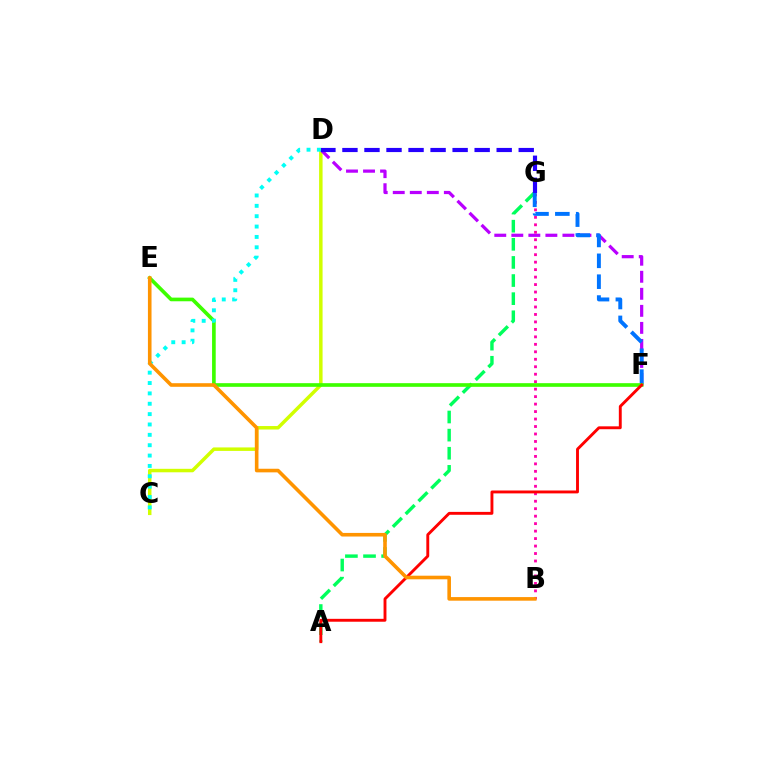{('C', 'D'): [{'color': '#d1ff00', 'line_style': 'solid', 'thickness': 2.51}, {'color': '#00fff6', 'line_style': 'dotted', 'thickness': 2.82}], ('D', 'F'): [{'color': '#b900ff', 'line_style': 'dashed', 'thickness': 2.31}], ('A', 'G'): [{'color': '#00ff5c', 'line_style': 'dashed', 'thickness': 2.46}], ('B', 'G'): [{'color': '#ff00ac', 'line_style': 'dotted', 'thickness': 2.03}], ('F', 'G'): [{'color': '#0074ff', 'line_style': 'dashed', 'thickness': 2.83}], ('E', 'F'): [{'color': '#3dff00', 'line_style': 'solid', 'thickness': 2.63}], ('A', 'F'): [{'color': '#ff0000', 'line_style': 'solid', 'thickness': 2.08}], ('D', 'G'): [{'color': '#2500ff', 'line_style': 'dashed', 'thickness': 2.99}], ('B', 'E'): [{'color': '#ff9400', 'line_style': 'solid', 'thickness': 2.59}]}